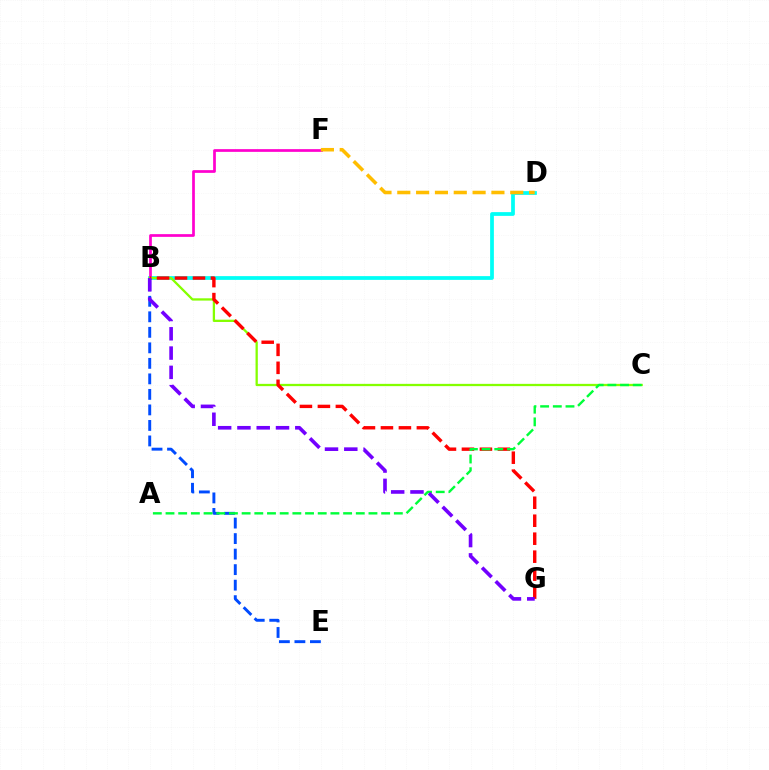{('B', 'D'): [{'color': '#00fff6', 'line_style': 'solid', 'thickness': 2.7}], ('B', 'E'): [{'color': '#004bff', 'line_style': 'dashed', 'thickness': 2.11}], ('B', 'F'): [{'color': '#ff00cf', 'line_style': 'solid', 'thickness': 1.96}], ('D', 'F'): [{'color': '#ffbd00', 'line_style': 'dashed', 'thickness': 2.56}], ('B', 'C'): [{'color': '#84ff00', 'line_style': 'solid', 'thickness': 1.64}], ('B', 'G'): [{'color': '#ff0000', 'line_style': 'dashed', 'thickness': 2.44}, {'color': '#7200ff', 'line_style': 'dashed', 'thickness': 2.62}], ('A', 'C'): [{'color': '#00ff39', 'line_style': 'dashed', 'thickness': 1.72}]}